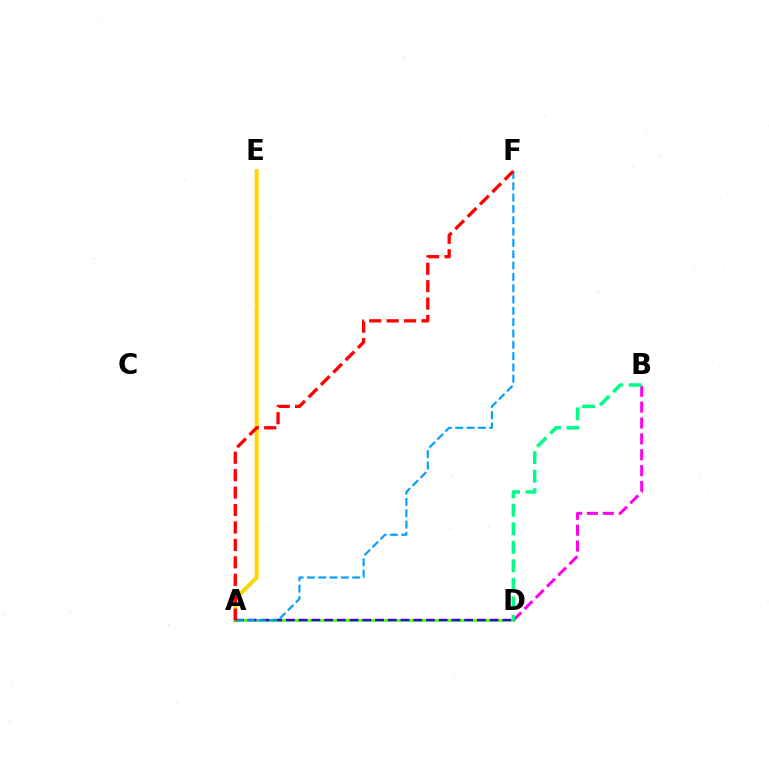{('A', 'E'): [{'color': '#ffd500', 'line_style': 'solid', 'thickness': 2.86}], ('A', 'D'): [{'color': '#4fff00', 'line_style': 'solid', 'thickness': 1.96}, {'color': '#3700ff', 'line_style': 'dashed', 'thickness': 1.73}], ('B', 'D'): [{'color': '#ff00ed', 'line_style': 'dashed', 'thickness': 2.16}, {'color': '#00ff86', 'line_style': 'dashed', 'thickness': 2.51}], ('A', 'F'): [{'color': '#009eff', 'line_style': 'dashed', 'thickness': 1.54}, {'color': '#ff0000', 'line_style': 'dashed', 'thickness': 2.37}]}